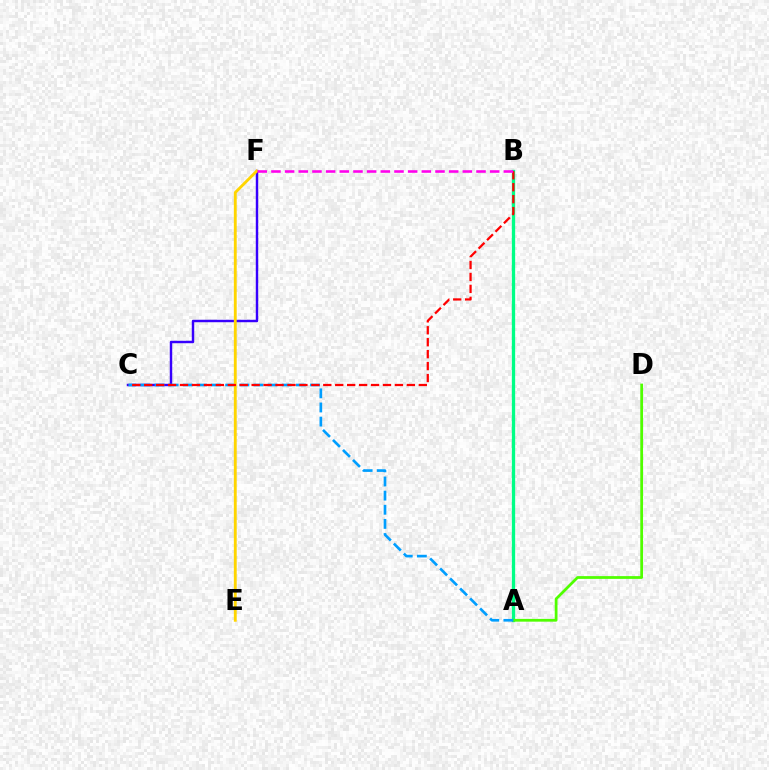{('A', 'B'): [{'color': '#00ff86', 'line_style': 'solid', 'thickness': 2.38}], ('A', 'D'): [{'color': '#4fff00', 'line_style': 'solid', 'thickness': 1.99}], ('C', 'F'): [{'color': '#3700ff', 'line_style': 'solid', 'thickness': 1.76}], ('A', 'C'): [{'color': '#009eff', 'line_style': 'dashed', 'thickness': 1.92}], ('E', 'F'): [{'color': '#ffd500', 'line_style': 'solid', 'thickness': 2.06}], ('B', 'C'): [{'color': '#ff0000', 'line_style': 'dashed', 'thickness': 1.62}], ('B', 'F'): [{'color': '#ff00ed', 'line_style': 'dashed', 'thickness': 1.86}]}